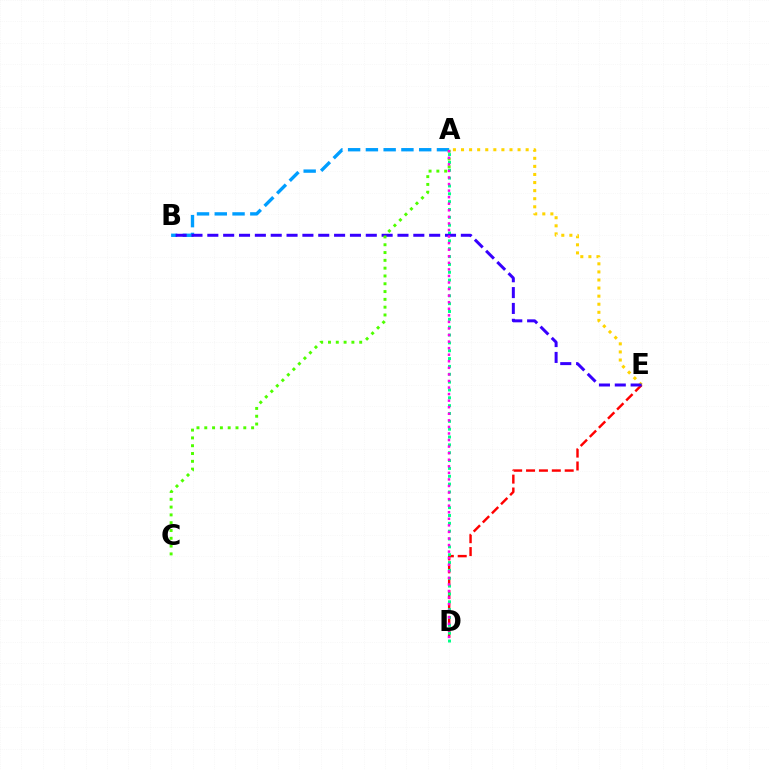{('D', 'E'): [{'color': '#ff0000', 'line_style': 'dashed', 'thickness': 1.75}], ('A', 'D'): [{'color': '#00ff86', 'line_style': 'dotted', 'thickness': 2.13}, {'color': '#ff00ed', 'line_style': 'dotted', 'thickness': 1.78}], ('A', 'B'): [{'color': '#009eff', 'line_style': 'dashed', 'thickness': 2.41}], ('A', 'E'): [{'color': '#ffd500', 'line_style': 'dotted', 'thickness': 2.2}], ('B', 'E'): [{'color': '#3700ff', 'line_style': 'dashed', 'thickness': 2.15}], ('A', 'C'): [{'color': '#4fff00', 'line_style': 'dotted', 'thickness': 2.12}]}